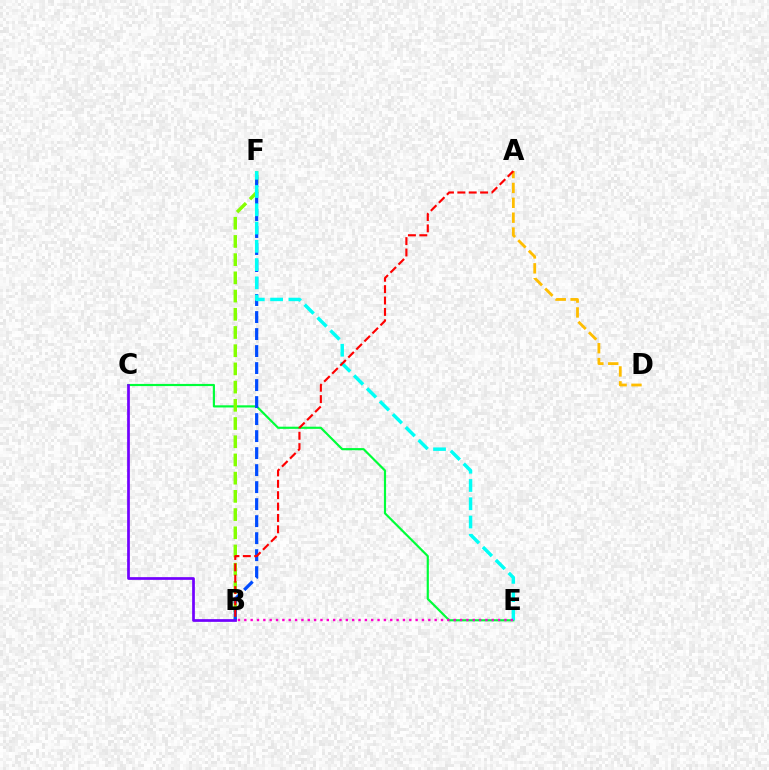{('C', 'E'): [{'color': '#00ff39', 'line_style': 'solid', 'thickness': 1.56}], ('B', 'F'): [{'color': '#84ff00', 'line_style': 'dashed', 'thickness': 2.47}, {'color': '#004bff', 'line_style': 'dashed', 'thickness': 2.31}], ('A', 'D'): [{'color': '#ffbd00', 'line_style': 'dashed', 'thickness': 2.02}], ('E', 'F'): [{'color': '#00fff6', 'line_style': 'dashed', 'thickness': 2.48}], ('A', 'B'): [{'color': '#ff0000', 'line_style': 'dashed', 'thickness': 1.55}], ('B', 'C'): [{'color': '#7200ff', 'line_style': 'solid', 'thickness': 1.96}], ('B', 'E'): [{'color': '#ff00cf', 'line_style': 'dotted', 'thickness': 1.72}]}